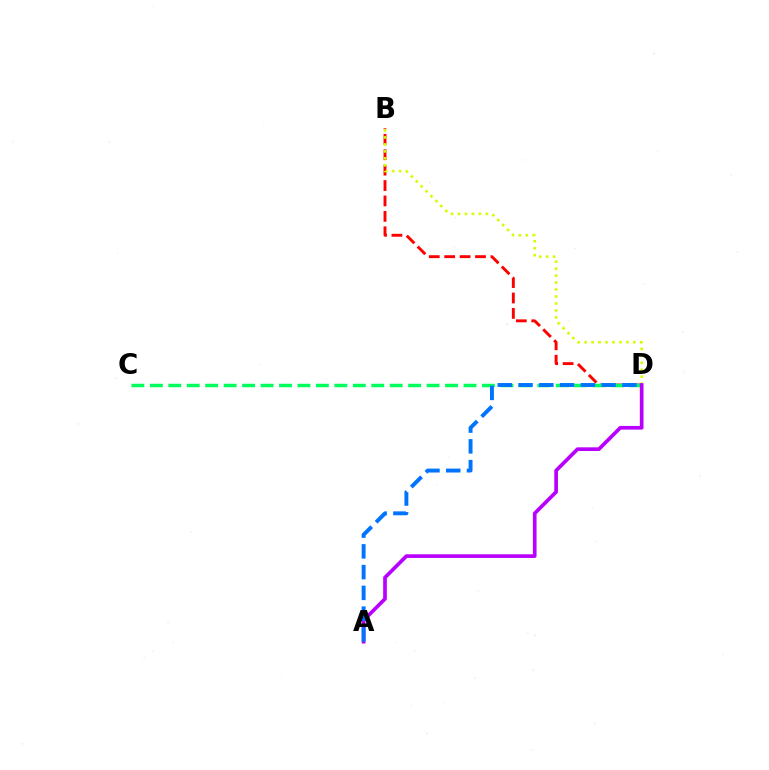{('B', 'D'): [{'color': '#ff0000', 'line_style': 'dashed', 'thickness': 2.09}, {'color': '#d1ff00', 'line_style': 'dotted', 'thickness': 1.89}], ('C', 'D'): [{'color': '#00ff5c', 'line_style': 'dashed', 'thickness': 2.51}], ('A', 'D'): [{'color': '#b900ff', 'line_style': 'solid', 'thickness': 2.65}, {'color': '#0074ff', 'line_style': 'dashed', 'thickness': 2.82}]}